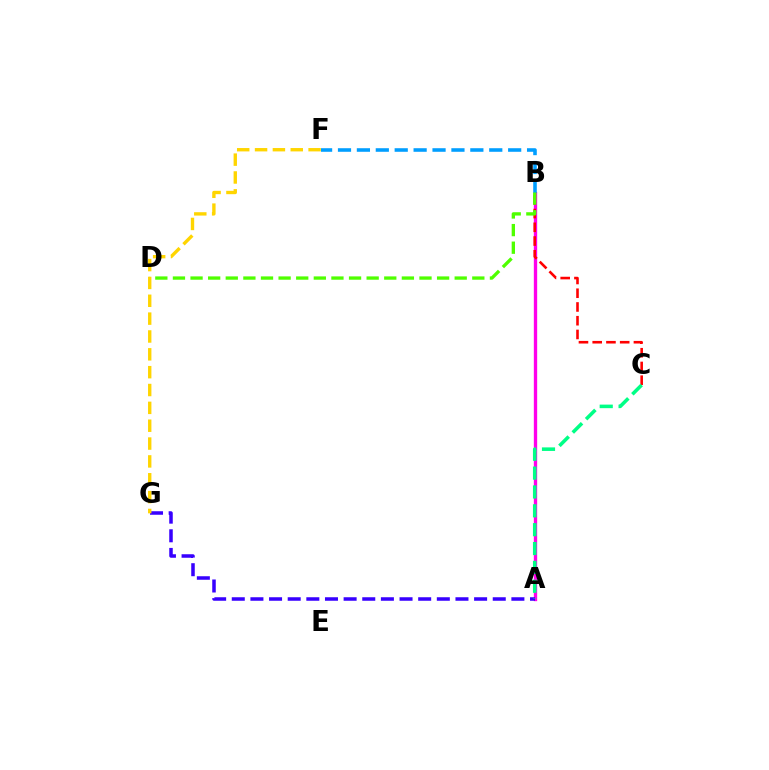{('A', 'B'): [{'color': '#ff00ed', 'line_style': 'solid', 'thickness': 2.4}], ('B', 'C'): [{'color': '#ff0000', 'line_style': 'dashed', 'thickness': 1.87}], ('A', 'G'): [{'color': '#3700ff', 'line_style': 'dashed', 'thickness': 2.53}], ('B', 'F'): [{'color': '#009eff', 'line_style': 'dashed', 'thickness': 2.57}], ('B', 'D'): [{'color': '#4fff00', 'line_style': 'dashed', 'thickness': 2.39}], ('F', 'G'): [{'color': '#ffd500', 'line_style': 'dashed', 'thickness': 2.42}], ('A', 'C'): [{'color': '#00ff86', 'line_style': 'dashed', 'thickness': 2.56}]}